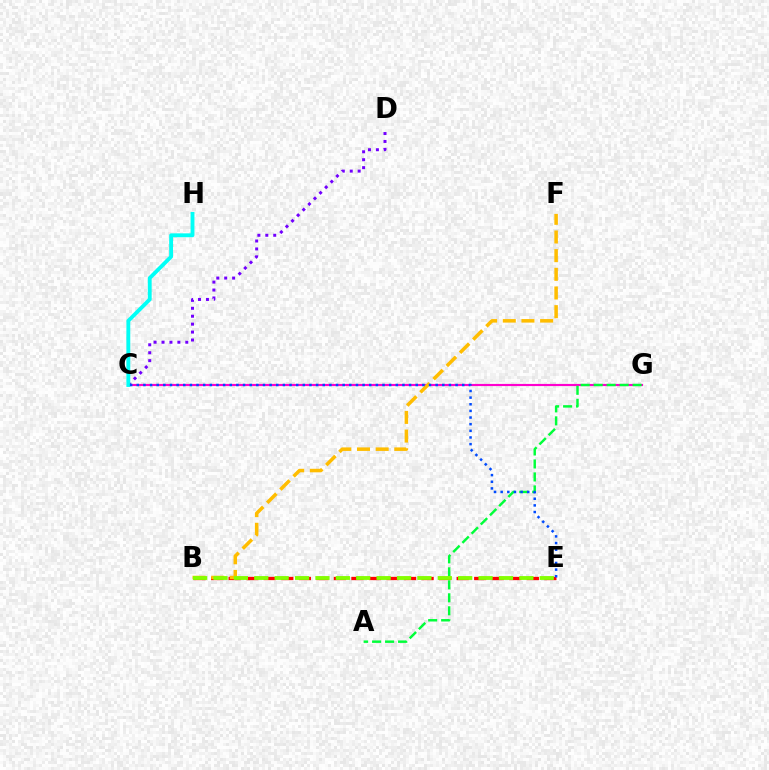{('C', 'D'): [{'color': '#7200ff', 'line_style': 'dotted', 'thickness': 2.15}], ('B', 'E'): [{'color': '#ff0000', 'line_style': 'dashed', 'thickness': 2.38}, {'color': '#84ff00', 'line_style': 'dashed', 'thickness': 2.77}], ('C', 'G'): [{'color': '#ff00cf', 'line_style': 'solid', 'thickness': 1.55}], ('C', 'H'): [{'color': '#00fff6', 'line_style': 'solid', 'thickness': 2.78}], ('A', 'G'): [{'color': '#00ff39', 'line_style': 'dashed', 'thickness': 1.76}], ('B', 'F'): [{'color': '#ffbd00', 'line_style': 'dashed', 'thickness': 2.54}], ('C', 'E'): [{'color': '#004bff', 'line_style': 'dotted', 'thickness': 1.8}]}